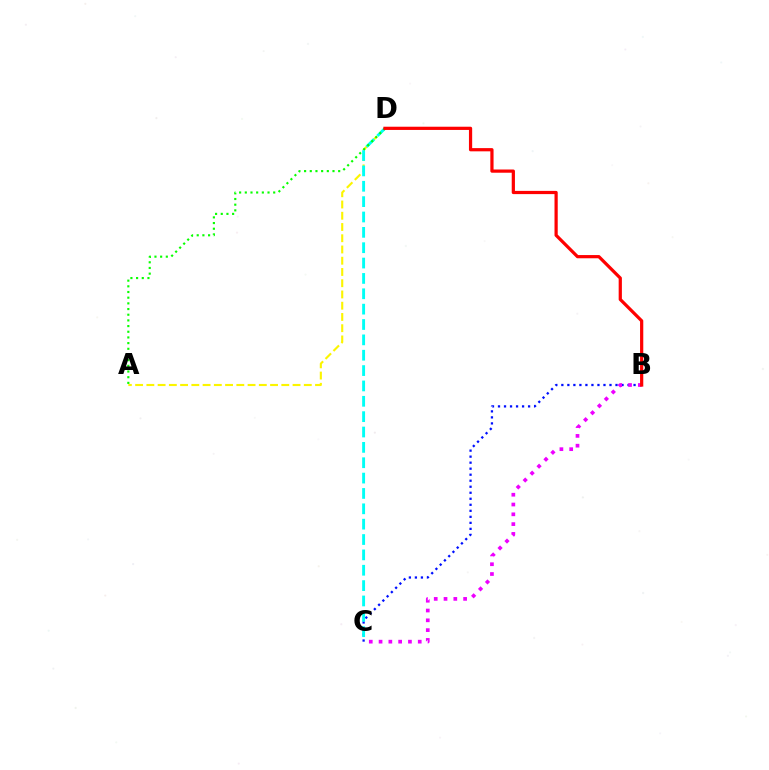{('B', 'C'): [{'color': '#0010ff', 'line_style': 'dotted', 'thickness': 1.63}, {'color': '#ee00ff', 'line_style': 'dotted', 'thickness': 2.66}], ('A', 'D'): [{'color': '#fcf500', 'line_style': 'dashed', 'thickness': 1.53}, {'color': '#08ff00', 'line_style': 'dotted', 'thickness': 1.54}], ('C', 'D'): [{'color': '#00fff6', 'line_style': 'dashed', 'thickness': 2.09}], ('B', 'D'): [{'color': '#ff0000', 'line_style': 'solid', 'thickness': 2.32}]}